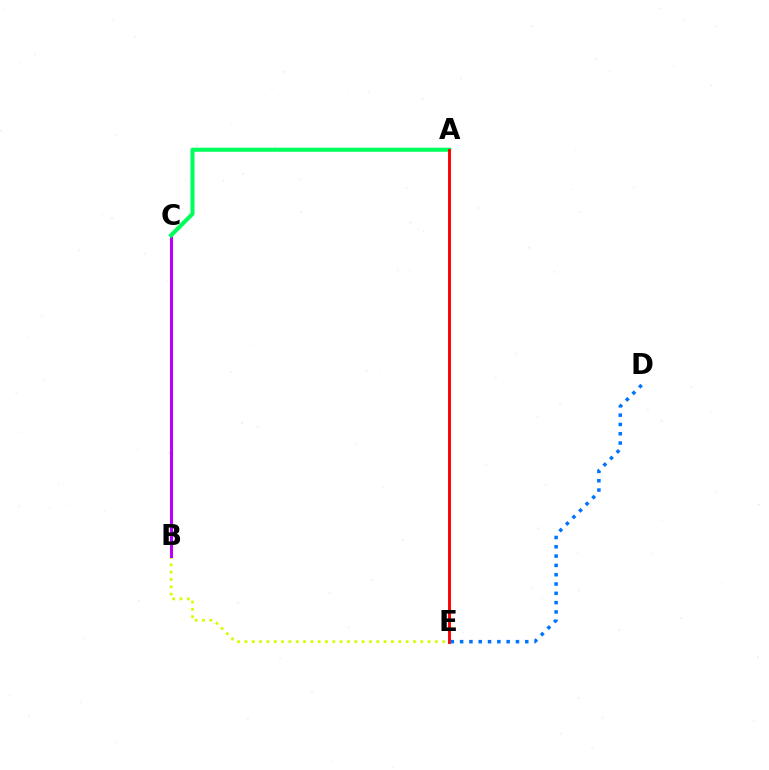{('B', 'E'): [{'color': '#d1ff00', 'line_style': 'dotted', 'thickness': 1.99}], ('B', 'C'): [{'color': '#b900ff', 'line_style': 'solid', 'thickness': 2.23}], ('A', 'C'): [{'color': '#00ff5c', 'line_style': 'solid', 'thickness': 2.95}], ('A', 'E'): [{'color': '#ff0000', 'line_style': 'solid', 'thickness': 2.09}], ('D', 'E'): [{'color': '#0074ff', 'line_style': 'dotted', 'thickness': 2.53}]}